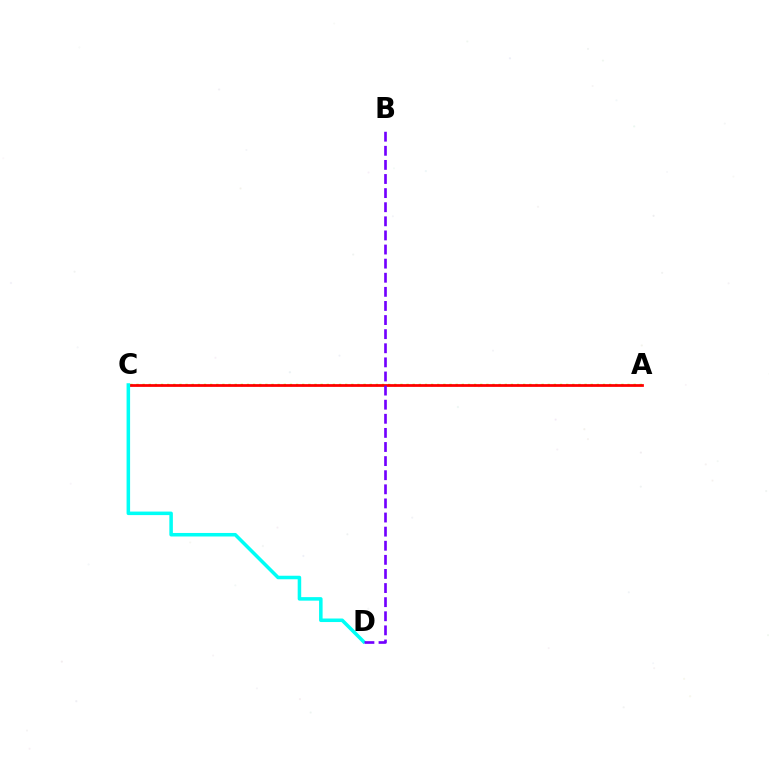{('A', 'C'): [{'color': '#84ff00', 'line_style': 'dotted', 'thickness': 1.67}, {'color': '#ff0000', 'line_style': 'solid', 'thickness': 1.98}], ('C', 'D'): [{'color': '#00fff6', 'line_style': 'solid', 'thickness': 2.54}], ('B', 'D'): [{'color': '#7200ff', 'line_style': 'dashed', 'thickness': 1.92}]}